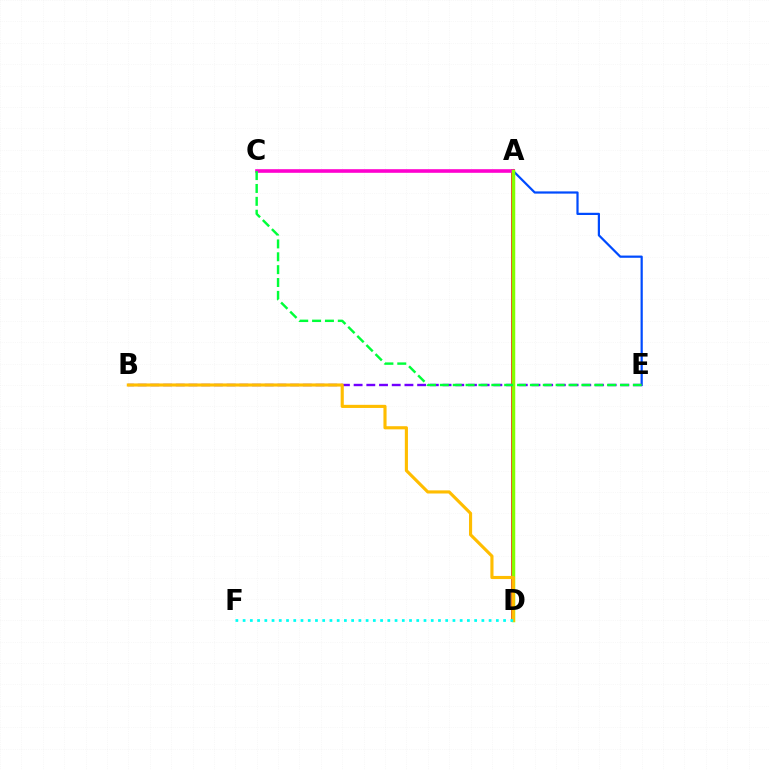{('A', 'E'): [{'color': '#004bff', 'line_style': 'solid', 'thickness': 1.6}], ('A', 'D'): [{'color': '#ff0000', 'line_style': 'solid', 'thickness': 2.6}, {'color': '#84ff00', 'line_style': 'solid', 'thickness': 2.51}], ('B', 'E'): [{'color': '#7200ff', 'line_style': 'dashed', 'thickness': 1.73}], ('A', 'C'): [{'color': '#ff00cf', 'line_style': 'solid', 'thickness': 2.6}], ('B', 'D'): [{'color': '#ffbd00', 'line_style': 'solid', 'thickness': 2.25}], ('C', 'E'): [{'color': '#00ff39', 'line_style': 'dashed', 'thickness': 1.75}], ('D', 'F'): [{'color': '#00fff6', 'line_style': 'dotted', 'thickness': 1.97}]}